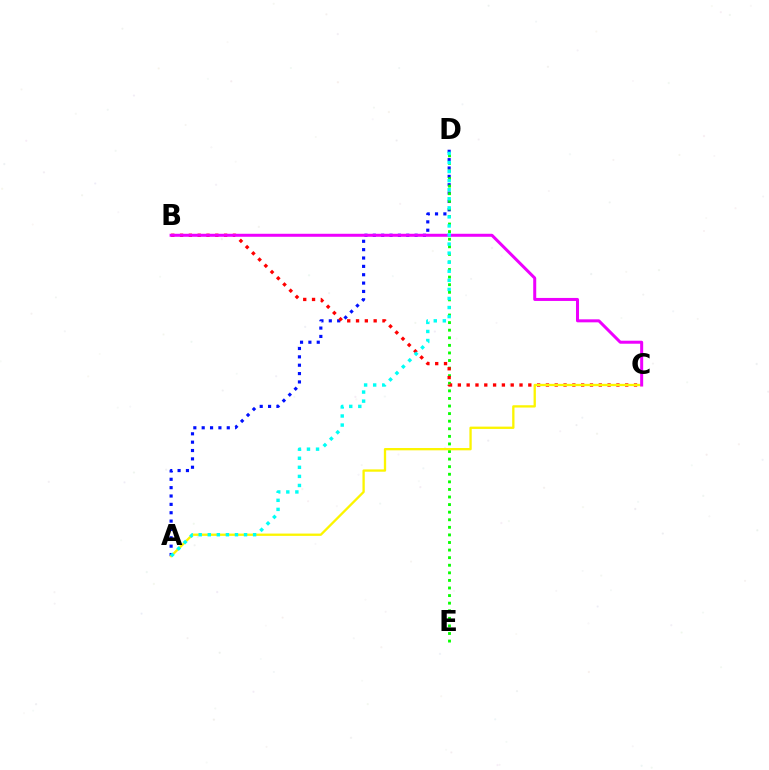{('A', 'D'): [{'color': '#0010ff', 'line_style': 'dotted', 'thickness': 2.27}, {'color': '#00fff6', 'line_style': 'dotted', 'thickness': 2.46}], ('D', 'E'): [{'color': '#08ff00', 'line_style': 'dotted', 'thickness': 2.06}], ('B', 'C'): [{'color': '#ff0000', 'line_style': 'dotted', 'thickness': 2.39}, {'color': '#ee00ff', 'line_style': 'solid', 'thickness': 2.17}], ('A', 'C'): [{'color': '#fcf500', 'line_style': 'solid', 'thickness': 1.66}]}